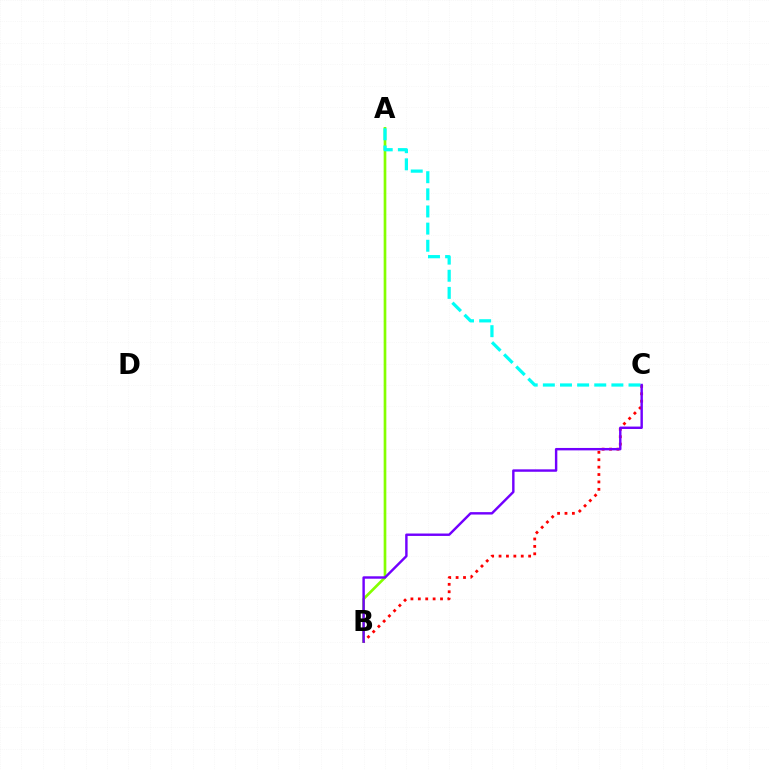{('A', 'B'): [{'color': '#84ff00', 'line_style': 'solid', 'thickness': 1.93}], ('B', 'C'): [{'color': '#ff0000', 'line_style': 'dotted', 'thickness': 2.01}, {'color': '#7200ff', 'line_style': 'solid', 'thickness': 1.74}], ('A', 'C'): [{'color': '#00fff6', 'line_style': 'dashed', 'thickness': 2.33}]}